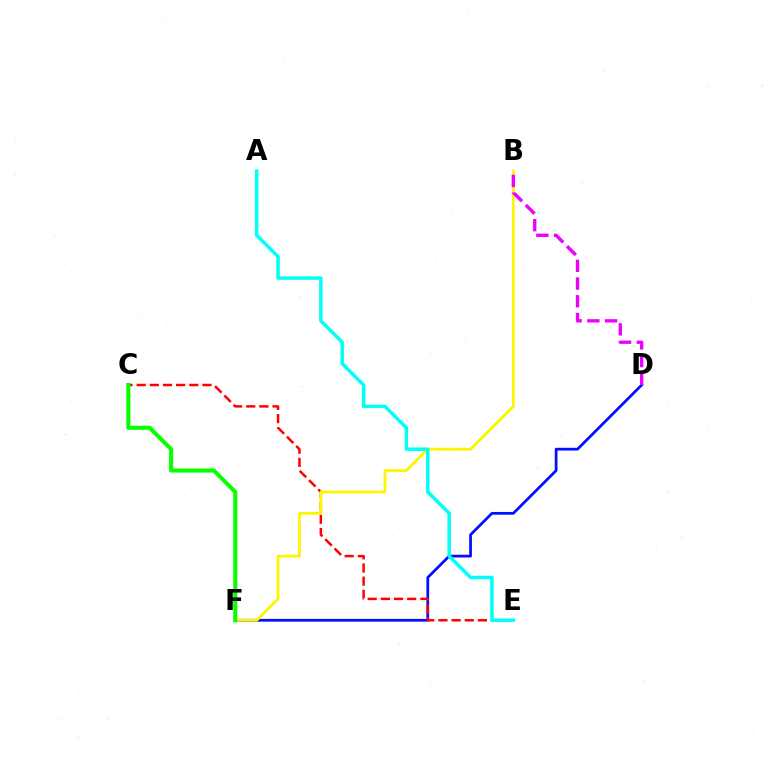{('D', 'F'): [{'color': '#0010ff', 'line_style': 'solid', 'thickness': 1.98}], ('C', 'E'): [{'color': '#ff0000', 'line_style': 'dashed', 'thickness': 1.79}], ('B', 'F'): [{'color': '#fcf500', 'line_style': 'solid', 'thickness': 2.0}], ('B', 'D'): [{'color': '#ee00ff', 'line_style': 'dashed', 'thickness': 2.41}], ('A', 'E'): [{'color': '#00fff6', 'line_style': 'solid', 'thickness': 2.51}], ('C', 'F'): [{'color': '#08ff00', 'line_style': 'solid', 'thickness': 2.93}]}